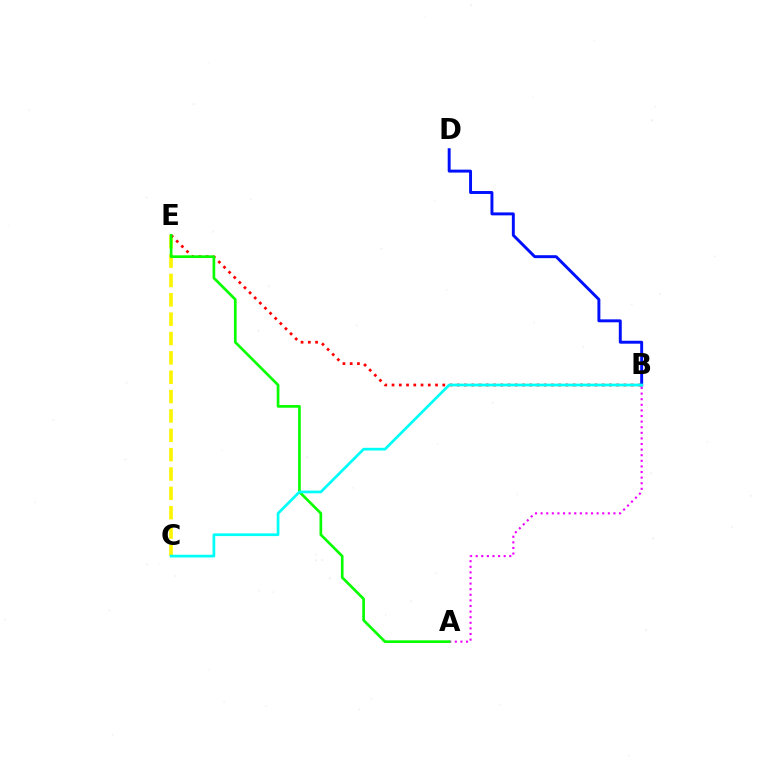{('A', 'B'): [{'color': '#ee00ff', 'line_style': 'dotted', 'thickness': 1.52}], ('C', 'E'): [{'color': '#fcf500', 'line_style': 'dashed', 'thickness': 2.63}], ('B', 'E'): [{'color': '#ff0000', 'line_style': 'dotted', 'thickness': 1.97}], ('B', 'D'): [{'color': '#0010ff', 'line_style': 'solid', 'thickness': 2.12}], ('A', 'E'): [{'color': '#08ff00', 'line_style': 'solid', 'thickness': 1.93}], ('B', 'C'): [{'color': '#00fff6', 'line_style': 'solid', 'thickness': 1.95}]}